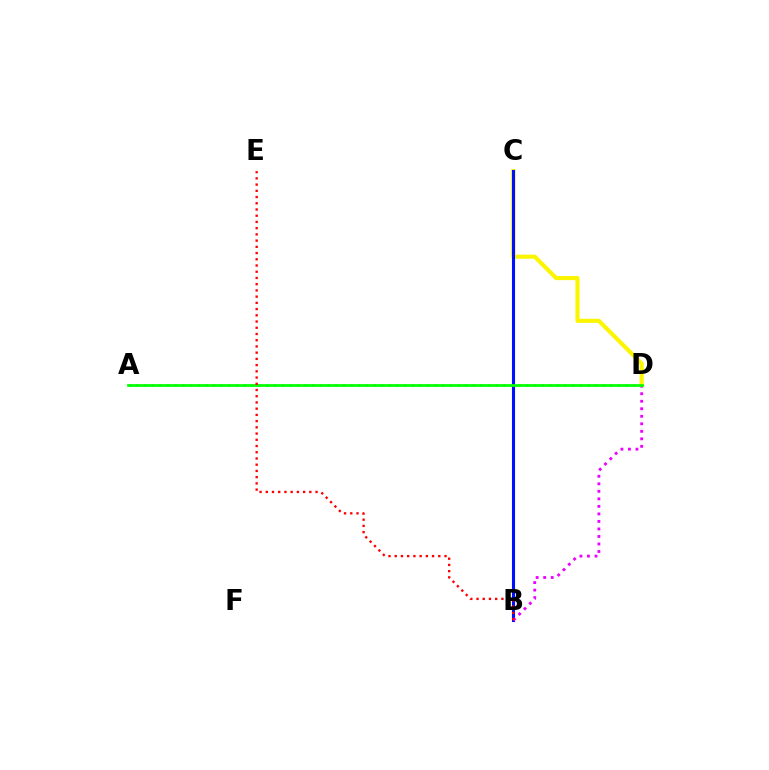{('A', 'D'): [{'color': '#00fff6', 'line_style': 'dotted', 'thickness': 2.08}, {'color': '#08ff00', 'line_style': 'solid', 'thickness': 1.98}], ('C', 'D'): [{'color': '#fcf500', 'line_style': 'solid', 'thickness': 2.97}], ('B', 'C'): [{'color': '#0010ff', 'line_style': 'solid', 'thickness': 2.22}], ('B', 'D'): [{'color': '#ee00ff', 'line_style': 'dotted', 'thickness': 2.04}], ('B', 'E'): [{'color': '#ff0000', 'line_style': 'dotted', 'thickness': 1.69}]}